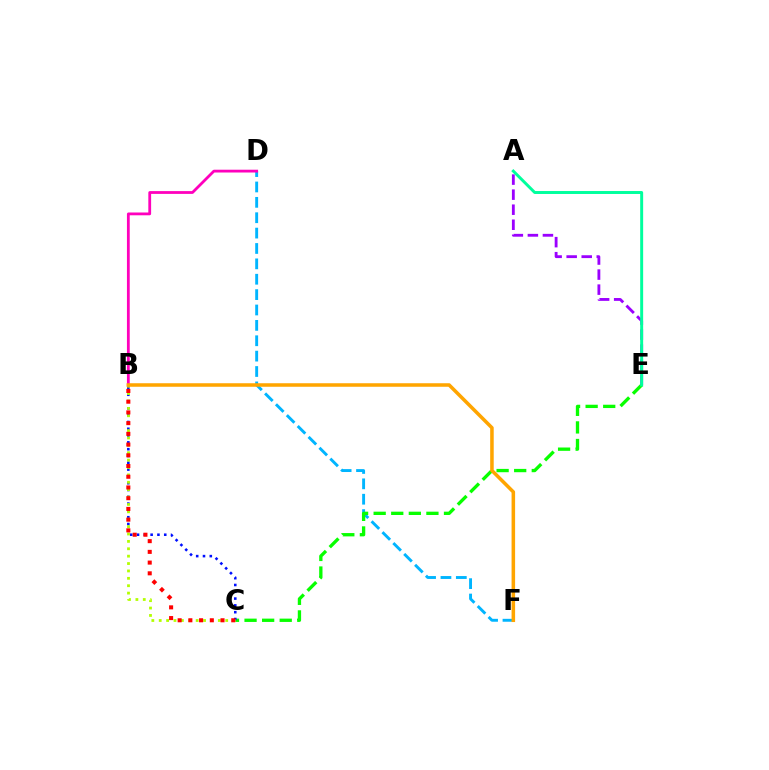{('D', 'F'): [{'color': '#00b5ff', 'line_style': 'dashed', 'thickness': 2.09}], ('A', 'E'): [{'color': '#9b00ff', 'line_style': 'dashed', 'thickness': 2.04}, {'color': '#00ff9d', 'line_style': 'solid', 'thickness': 2.13}], ('C', 'E'): [{'color': '#08ff00', 'line_style': 'dashed', 'thickness': 2.39}], ('B', 'C'): [{'color': '#0010ff', 'line_style': 'dotted', 'thickness': 1.85}, {'color': '#b3ff00', 'line_style': 'dotted', 'thickness': 2.01}, {'color': '#ff0000', 'line_style': 'dotted', 'thickness': 2.91}], ('B', 'D'): [{'color': '#ff00bd', 'line_style': 'solid', 'thickness': 2.01}], ('B', 'F'): [{'color': '#ffa500', 'line_style': 'solid', 'thickness': 2.54}]}